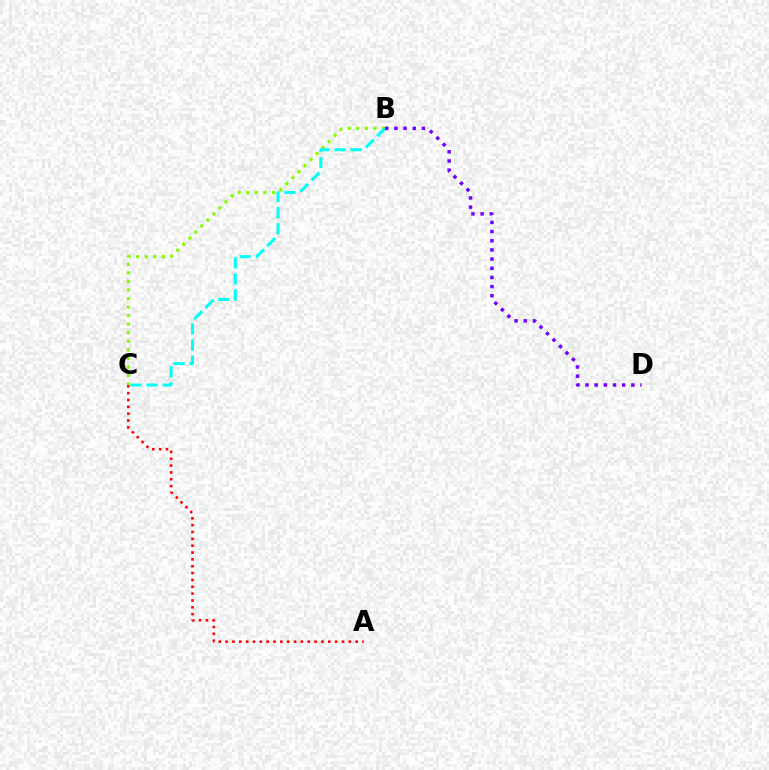{('B', 'C'): [{'color': '#84ff00', 'line_style': 'dotted', 'thickness': 2.32}, {'color': '#00fff6', 'line_style': 'dashed', 'thickness': 2.18}], ('A', 'C'): [{'color': '#ff0000', 'line_style': 'dotted', 'thickness': 1.86}], ('B', 'D'): [{'color': '#7200ff', 'line_style': 'dotted', 'thickness': 2.49}]}